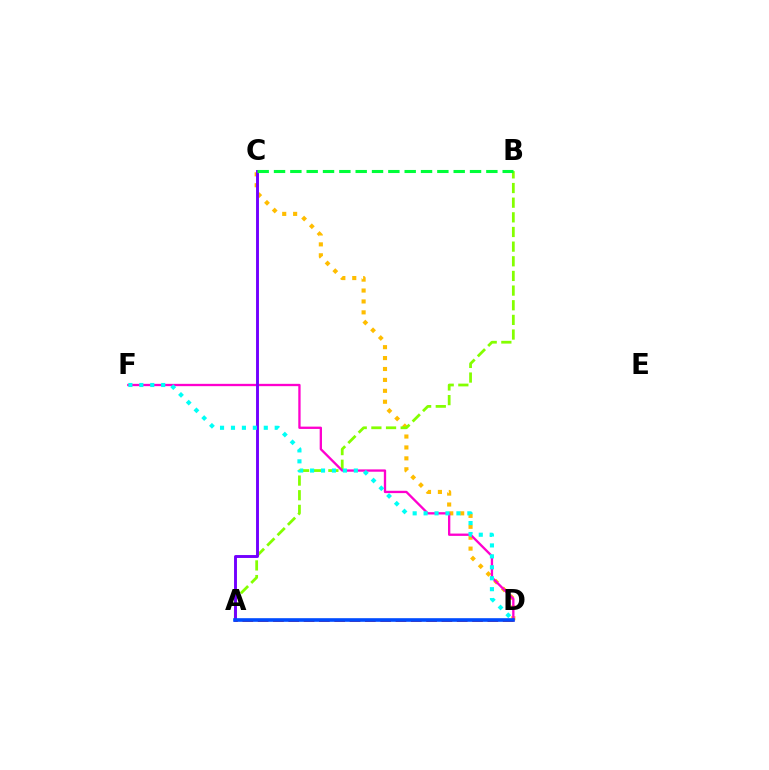{('C', 'D'): [{'color': '#ffbd00', 'line_style': 'dotted', 'thickness': 2.97}], ('A', 'B'): [{'color': '#84ff00', 'line_style': 'dashed', 'thickness': 1.99}], ('D', 'F'): [{'color': '#ff00cf', 'line_style': 'solid', 'thickness': 1.67}, {'color': '#00fff6', 'line_style': 'dotted', 'thickness': 2.97}], ('A', 'C'): [{'color': '#7200ff', 'line_style': 'solid', 'thickness': 2.1}], ('A', 'D'): [{'color': '#ff0000', 'line_style': 'dashed', 'thickness': 2.08}, {'color': '#004bff', 'line_style': 'solid', 'thickness': 2.6}], ('B', 'C'): [{'color': '#00ff39', 'line_style': 'dashed', 'thickness': 2.22}]}